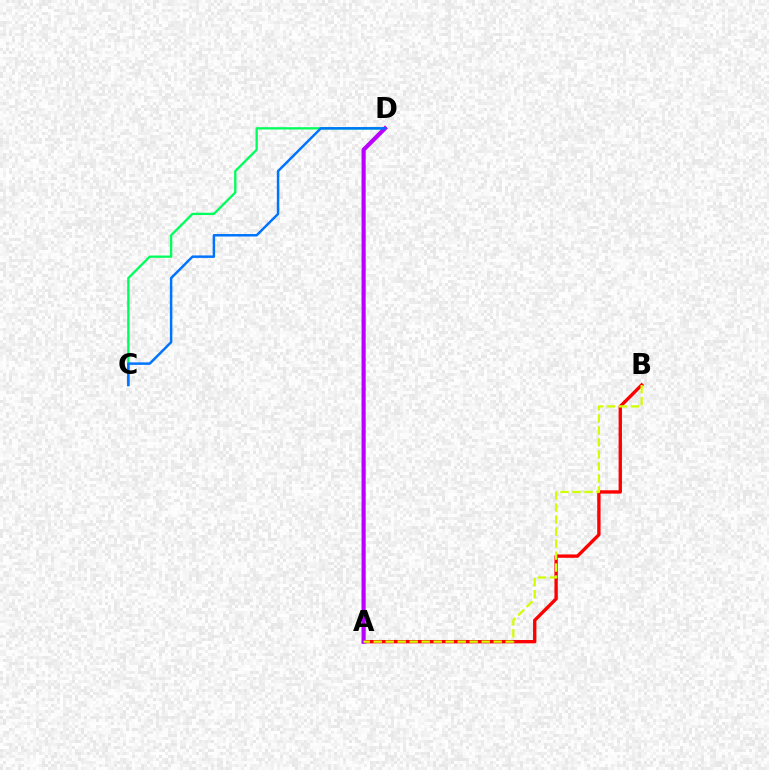{('A', 'B'): [{'color': '#ff0000', 'line_style': 'solid', 'thickness': 2.41}, {'color': '#d1ff00', 'line_style': 'dashed', 'thickness': 1.63}], ('C', 'D'): [{'color': '#00ff5c', 'line_style': 'solid', 'thickness': 1.67}, {'color': '#0074ff', 'line_style': 'solid', 'thickness': 1.79}], ('A', 'D'): [{'color': '#b900ff', 'line_style': 'solid', 'thickness': 2.98}]}